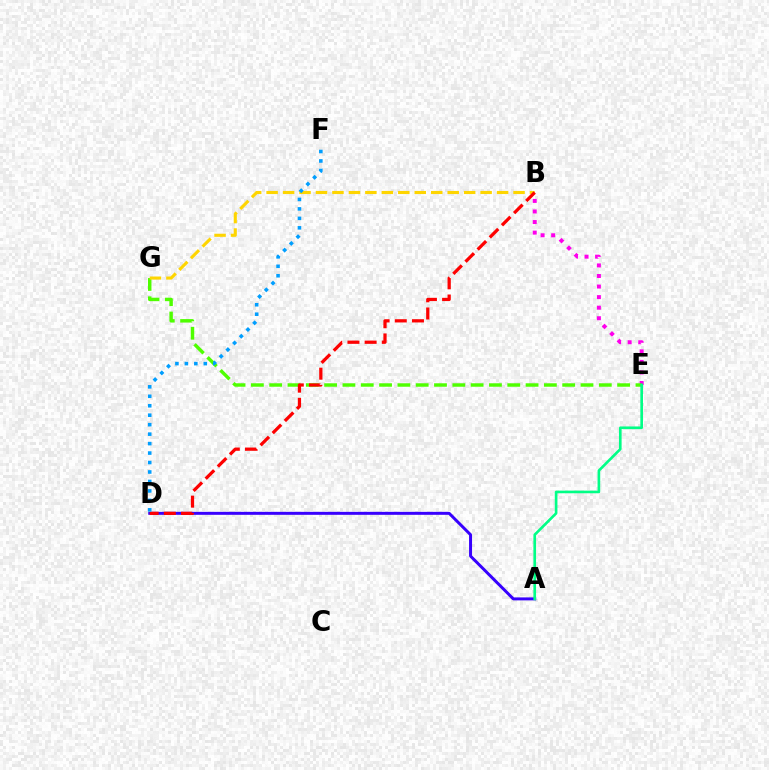{('B', 'E'): [{'color': '#ff00ed', 'line_style': 'dotted', 'thickness': 2.87}], ('E', 'G'): [{'color': '#4fff00', 'line_style': 'dashed', 'thickness': 2.49}], ('B', 'G'): [{'color': '#ffd500', 'line_style': 'dashed', 'thickness': 2.24}], ('A', 'D'): [{'color': '#3700ff', 'line_style': 'solid', 'thickness': 2.14}], ('B', 'D'): [{'color': '#ff0000', 'line_style': 'dashed', 'thickness': 2.33}], ('D', 'F'): [{'color': '#009eff', 'line_style': 'dotted', 'thickness': 2.57}], ('A', 'E'): [{'color': '#00ff86', 'line_style': 'solid', 'thickness': 1.9}]}